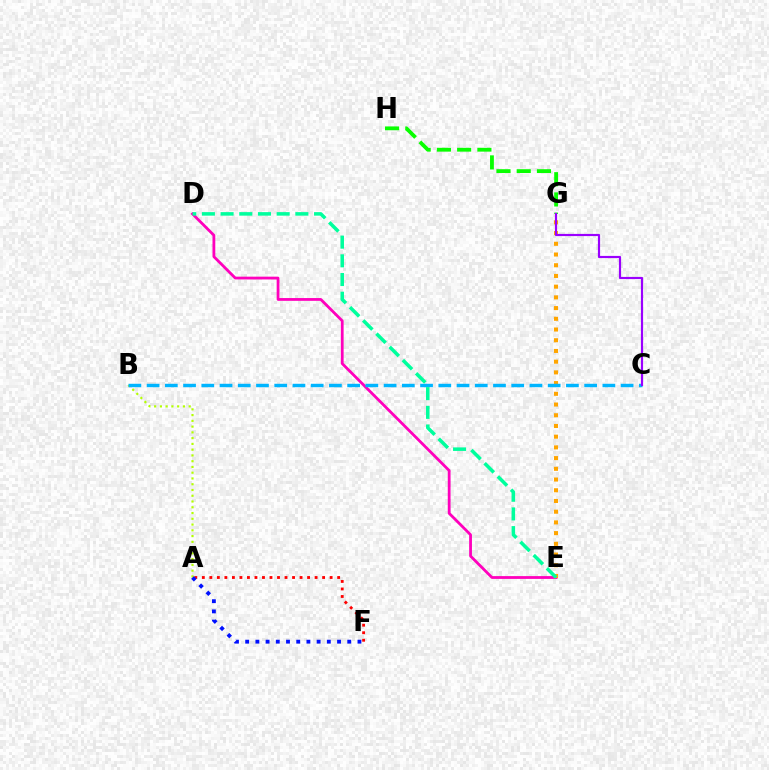{('D', 'E'): [{'color': '#ff00bd', 'line_style': 'solid', 'thickness': 2.01}, {'color': '#00ff9d', 'line_style': 'dashed', 'thickness': 2.54}], ('A', 'F'): [{'color': '#ff0000', 'line_style': 'dotted', 'thickness': 2.04}, {'color': '#0010ff', 'line_style': 'dotted', 'thickness': 2.77}], ('G', 'H'): [{'color': '#08ff00', 'line_style': 'dashed', 'thickness': 2.75}], ('A', 'B'): [{'color': '#b3ff00', 'line_style': 'dotted', 'thickness': 1.57}], ('E', 'G'): [{'color': '#ffa500', 'line_style': 'dotted', 'thickness': 2.91}], ('B', 'C'): [{'color': '#00b5ff', 'line_style': 'dashed', 'thickness': 2.48}], ('C', 'G'): [{'color': '#9b00ff', 'line_style': 'solid', 'thickness': 1.57}]}